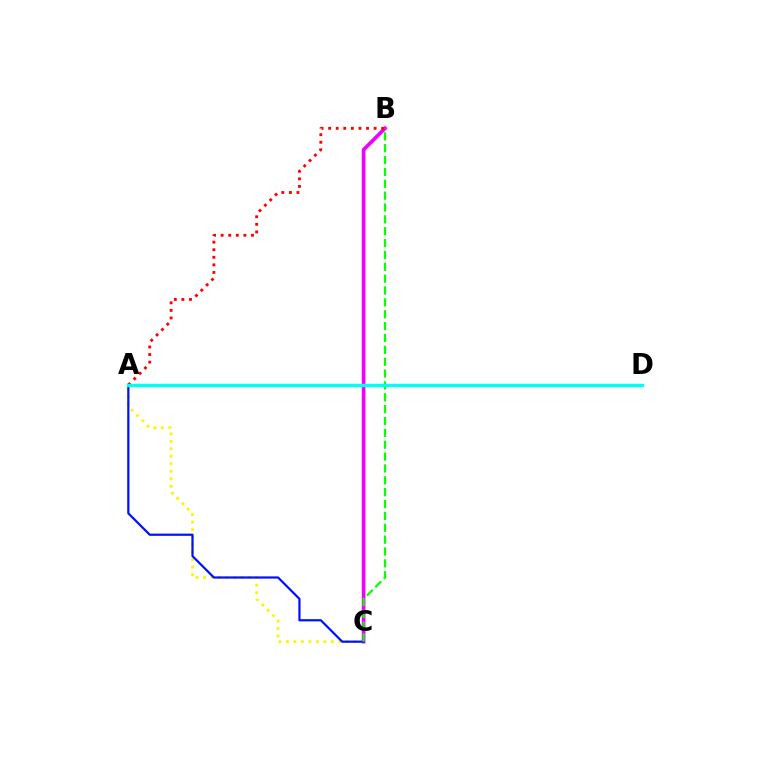{('B', 'C'): [{'color': '#ee00ff', 'line_style': 'solid', 'thickness': 2.65}, {'color': '#08ff00', 'line_style': 'dashed', 'thickness': 1.61}], ('A', 'C'): [{'color': '#fcf500', 'line_style': 'dotted', 'thickness': 2.03}, {'color': '#0010ff', 'line_style': 'solid', 'thickness': 1.6}], ('A', 'B'): [{'color': '#ff0000', 'line_style': 'dotted', 'thickness': 2.06}], ('A', 'D'): [{'color': '#00fff6', 'line_style': 'solid', 'thickness': 2.45}]}